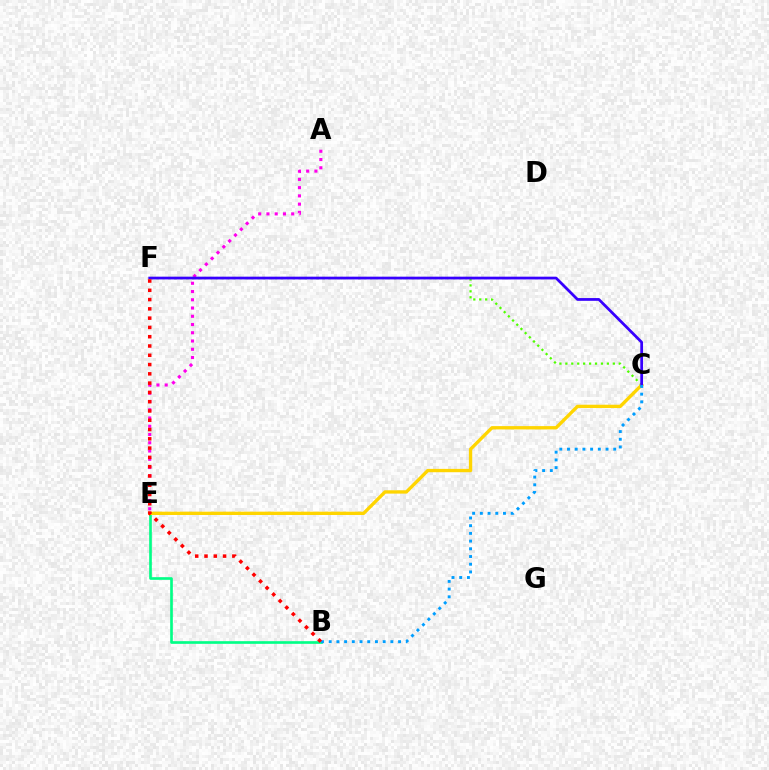{('A', 'E'): [{'color': '#ff00ed', 'line_style': 'dotted', 'thickness': 2.24}], ('C', 'F'): [{'color': '#4fff00', 'line_style': 'dotted', 'thickness': 1.61}, {'color': '#3700ff', 'line_style': 'solid', 'thickness': 1.98}], ('B', 'E'): [{'color': '#00ff86', 'line_style': 'solid', 'thickness': 1.91}], ('C', 'E'): [{'color': '#ffd500', 'line_style': 'solid', 'thickness': 2.4}], ('B', 'C'): [{'color': '#009eff', 'line_style': 'dotted', 'thickness': 2.09}], ('B', 'F'): [{'color': '#ff0000', 'line_style': 'dotted', 'thickness': 2.52}]}